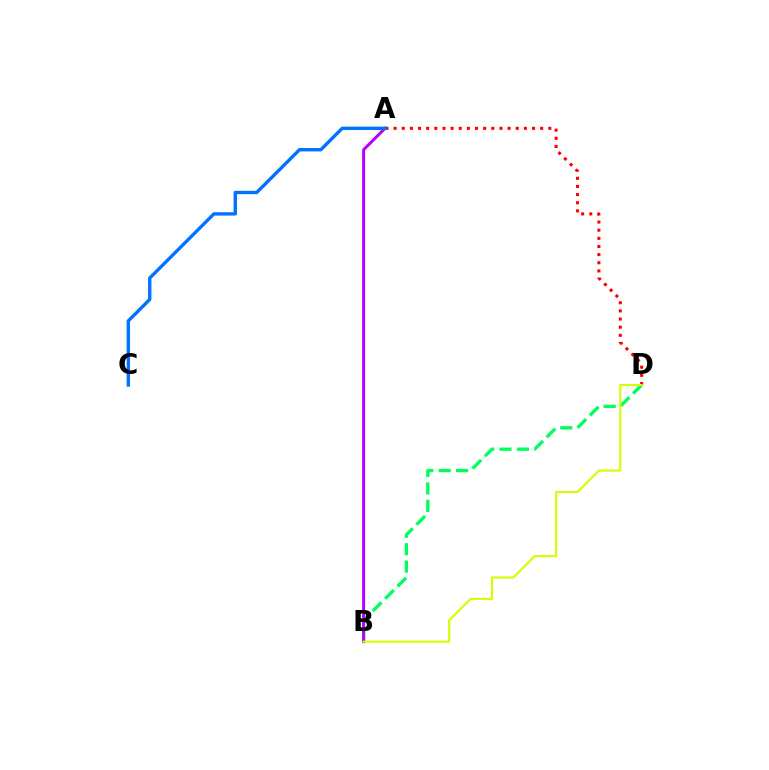{('A', 'D'): [{'color': '#ff0000', 'line_style': 'dotted', 'thickness': 2.21}], ('B', 'D'): [{'color': '#00ff5c', 'line_style': 'dashed', 'thickness': 2.36}, {'color': '#d1ff00', 'line_style': 'solid', 'thickness': 1.53}], ('A', 'B'): [{'color': '#b900ff', 'line_style': 'solid', 'thickness': 2.15}], ('A', 'C'): [{'color': '#0074ff', 'line_style': 'solid', 'thickness': 2.44}]}